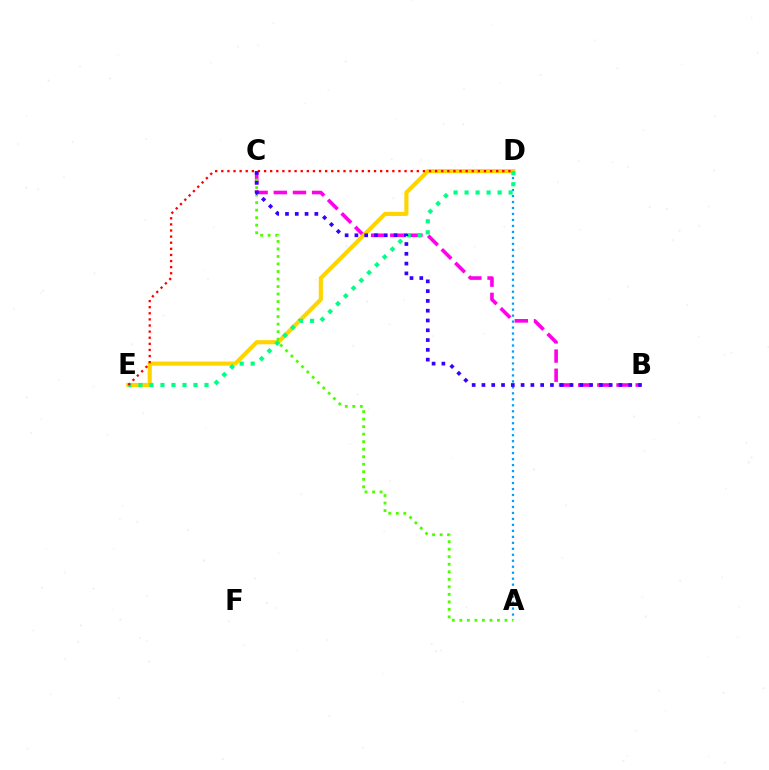{('B', 'C'): [{'color': '#ff00ed', 'line_style': 'dashed', 'thickness': 2.6}, {'color': '#3700ff', 'line_style': 'dotted', 'thickness': 2.66}], ('D', 'E'): [{'color': '#ffd500', 'line_style': 'solid', 'thickness': 2.99}, {'color': '#00ff86', 'line_style': 'dotted', 'thickness': 2.99}, {'color': '#ff0000', 'line_style': 'dotted', 'thickness': 1.66}], ('A', 'D'): [{'color': '#009eff', 'line_style': 'dotted', 'thickness': 1.62}], ('A', 'C'): [{'color': '#4fff00', 'line_style': 'dotted', 'thickness': 2.04}]}